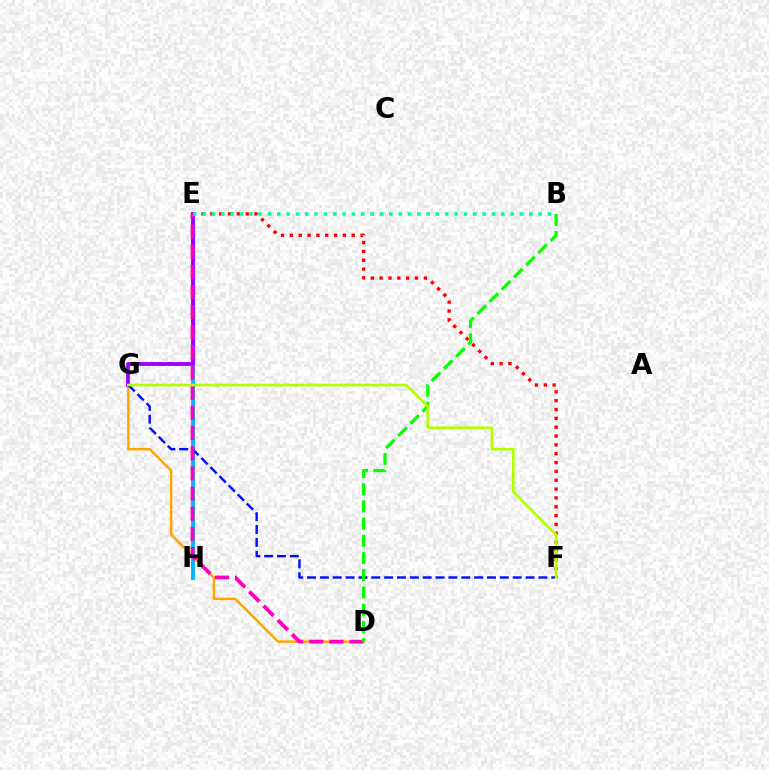{('E', 'F'): [{'color': '#ff0000', 'line_style': 'dotted', 'thickness': 2.4}], ('D', 'G'): [{'color': '#ffa500', 'line_style': 'solid', 'thickness': 1.77}], ('E', 'H'): [{'color': '#00b5ff', 'line_style': 'solid', 'thickness': 2.78}], ('E', 'G'): [{'color': '#9b00ff', 'line_style': 'solid', 'thickness': 2.76}], ('F', 'G'): [{'color': '#0010ff', 'line_style': 'dashed', 'thickness': 1.75}, {'color': '#b3ff00', 'line_style': 'solid', 'thickness': 1.92}], ('D', 'E'): [{'color': '#ff00bd', 'line_style': 'dashed', 'thickness': 2.74}], ('B', 'D'): [{'color': '#08ff00', 'line_style': 'dashed', 'thickness': 2.34}], ('B', 'E'): [{'color': '#00ff9d', 'line_style': 'dotted', 'thickness': 2.54}]}